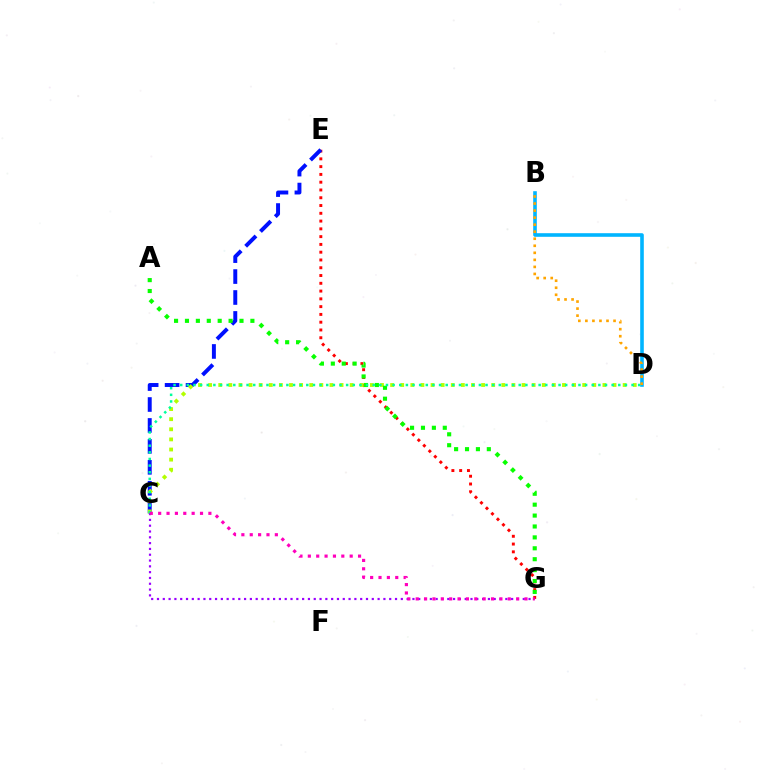{('E', 'G'): [{'color': '#ff0000', 'line_style': 'dotted', 'thickness': 2.11}], ('B', 'D'): [{'color': '#00b5ff', 'line_style': 'solid', 'thickness': 2.59}, {'color': '#ffa500', 'line_style': 'dotted', 'thickness': 1.91}], ('C', 'E'): [{'color': '#0010ff', 'line_style': 'dashed', 'thickness': 2.84}], ('C', 'D'): [{'color': '#b3ff00', 'line_style': 'dotted', 'thickness': 2.75}, {'color': '#00ff9d', 'line_style': 'dotted', 'thickness': 1.8}], ('A', 'G'): [{'color': '#08ff00', 'line_style': 'dotted', 'thickness': 2.96}], ('C', 'G'): [{'color': '#9b00ff', 'line_style': 'dotted', 'thickness': 1.58}, {'color': '#ff00bd', 'line_style': 'dotted', 'thickness': 2.27}]}